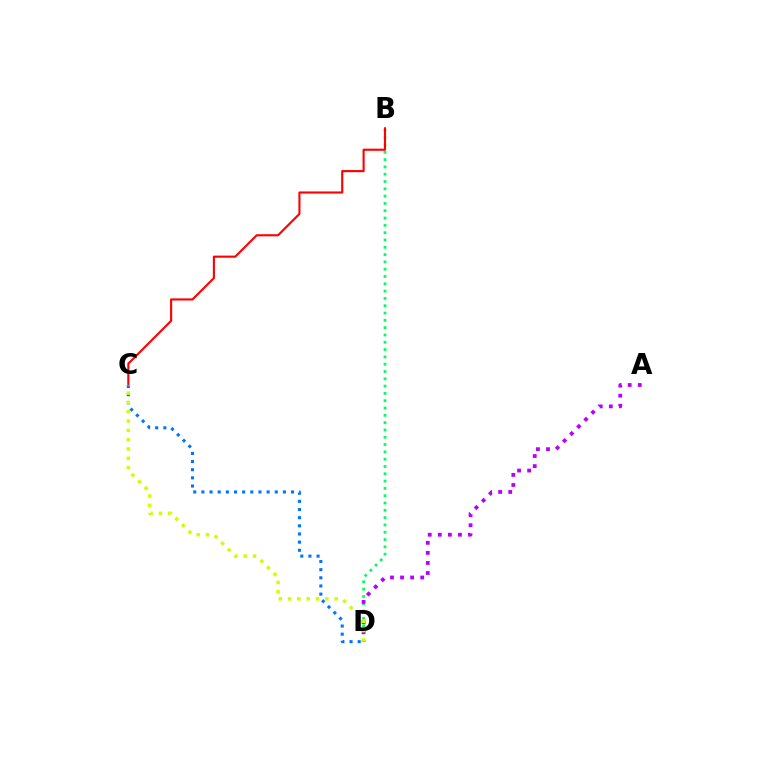{('B', 'D'): [{'color': '#00ff5c', 'line_style': 'dotted', 'thickness': 1.99}], ('A', 'D'): [{'color': '#b900ff', 'line_style': 'dotted', 'thickness': 2.74}], ('C', 'D'): [{'color': '#0074ff', 'line_style': 'dotted', 'thickness': 2.22}, {'color': '#d1ff00', 'line_style': 'dotted', 'thickness': 2.53}], ('B', 'C'): [{'color': '#ff0000', 'line_style': 'solid', 'thickness': 1.53}]}